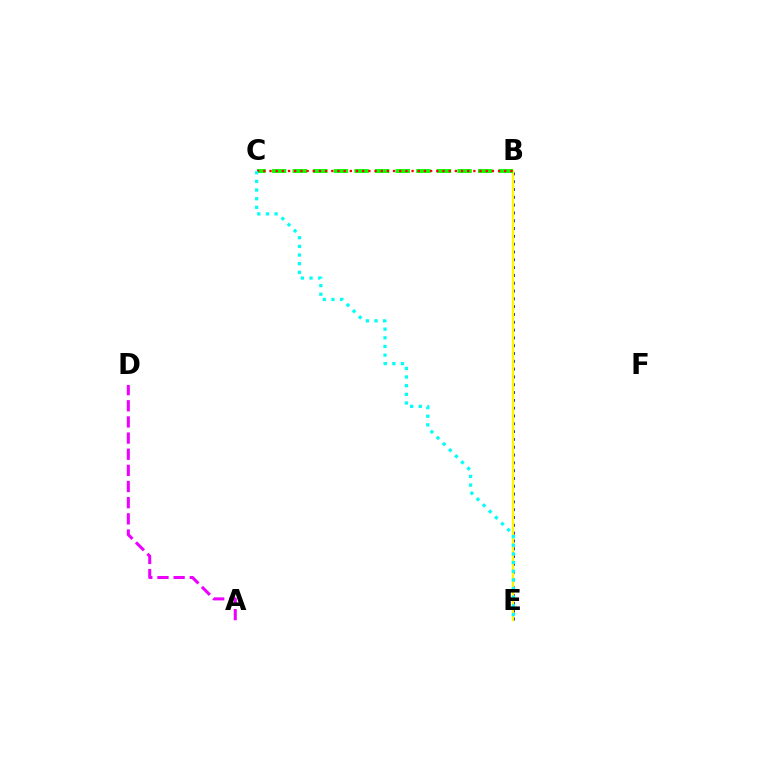{('A', 'D'): [{'color': '#ee00ff', 'line_style': 'dashed', 'thickness': 2.19}], ('B', 'E'): [{'color': '#0010ff', 'line_style': 'dotted', 'thickness': 2.12}, {'color': '#fcf500', 'line_style': 'solid', 'thickness': 1.71}], ('B', 'C'): [{'color': '#08ff00', 'line_style': 'dashed', 'thickness': 2.8}, {'color': '#ff0000', 'line_style': 'dotted', 'thickness': 1.68}], ('C', 'E'): [{'color': '#00fff6', 'line_style': 'dotted', 'thickness': 2.35}]}